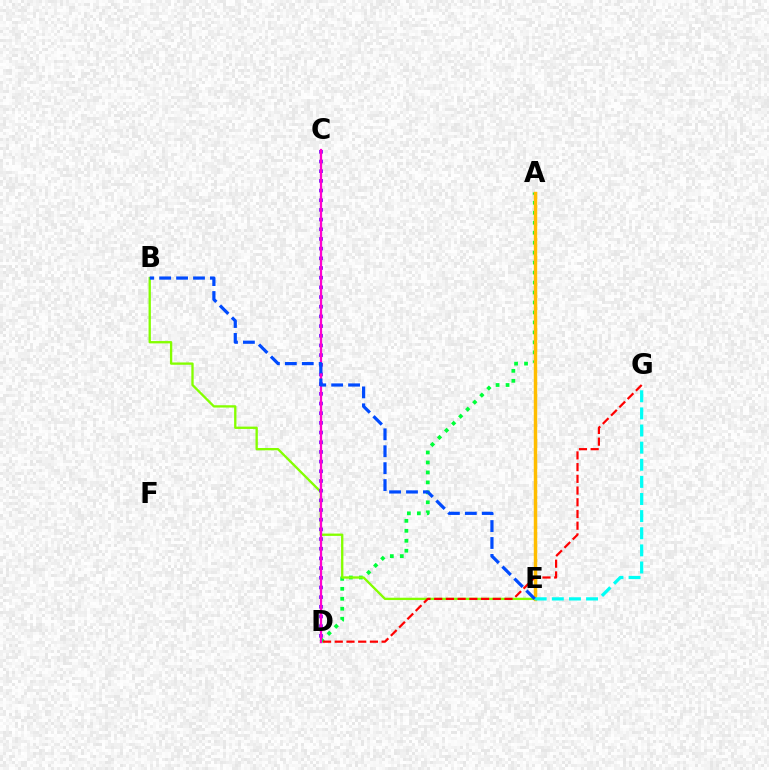{('A', 'D'): [{'color': '#00ff39', 'line_style': 'dotted', 'thickness': 2.71}], ('B', 'E'): [{'color': '#84ff00', 'line_style': 'solid', 'thickness': 1.67}, {'color': '#004bff', 'line_style': 'dashed', 'thickness': 2.3}], ('C', 'D'): [{'color': '#7200ff', 'line_style': 'dotted', 'thickness': 2.63}, {'color': '#ff00cf', 'line_style': 'solid', 'thickness': 1.63}], ('A', 'E'): [{'color': '#ffbd00', 'line_style': 'solid', 'thickness': 2.48}], ('E', 'G'): [{'color': '#00fff6', 'line_style': 'dashed', 'thickness': 2.33}], ('D', 'G'): [{'color': '#ff0000', 'line_style': 'dashed', 'thickness': 1.59}]}